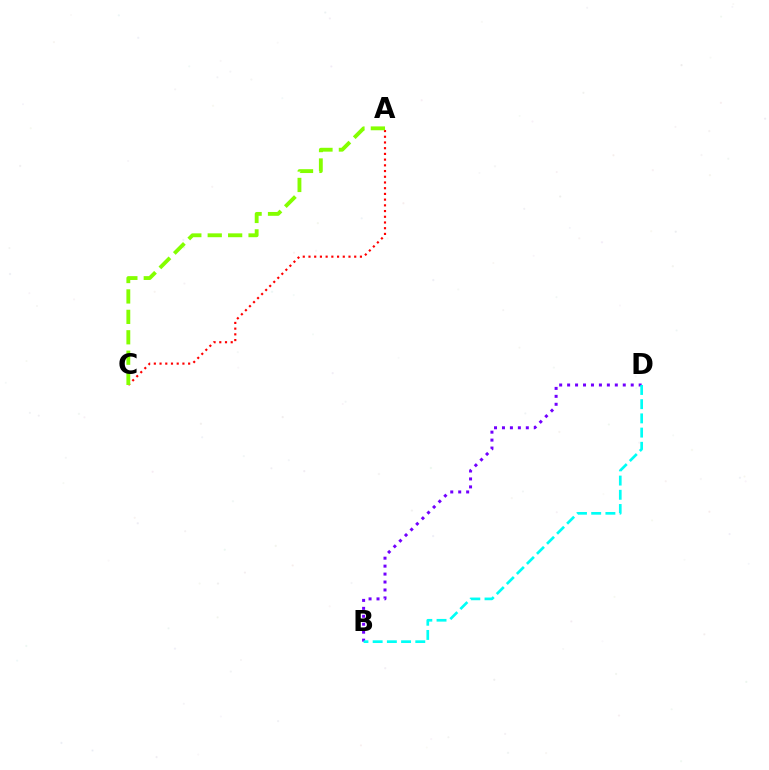{('B', 'D'): [{'color': '#7200ff', 'line_style': 'dotted', 'thickness': 2.16}, {'color': '#00fff6', 'line_style': 'dashed', 'thickness': 1.93}], ('A', 'C'): [{'color': '#ff0000', 'line_style': 'dotted', 'thickness': 1.55}, {'color': '#84ff00', 'line_style': 'dashed', 'thickness': 2.77}]}